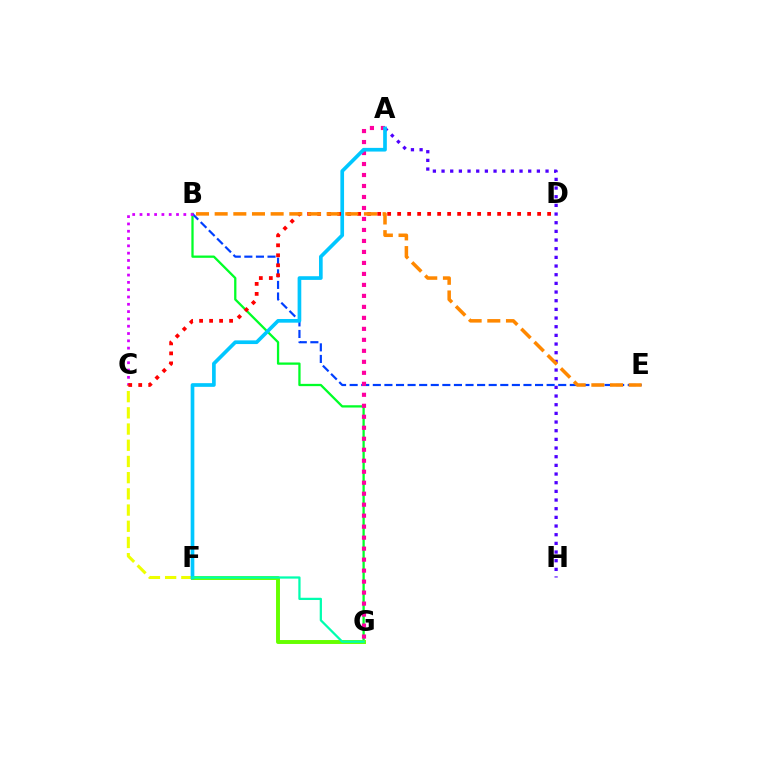{('B', 'G'): [{'color': '#00ff27', 'line_style': 'solid', 'thickness': 1.64}], ('A', 'H'): [{'color': '#4f00ff', 'line_style': 'dotted', 'thickness': 2.35}], ('B', 'E'): [{'color': '#003fff', 'line_style': 'dashed', 'thickness': 1.57}, {'color': '#ff8800', 'line_style': 'dashed', 'thickness': 2.53}], ('C', 'F'): [{'color': '#eeff00', 'line_style': 'dashed', 'thickness': 2.2}], ('F', 'G'): [{'color': '#66ff00', 'line_style': 'solid', 'thickness': 2.83}, {'color': '#00ffaf', 'line_style': 'solid', 'thickness': 1.62}], ('A', 'G'): [{'color': '#ff00a0', 'line_style': 'dotted', 'thickness': 2.99}], ('A', 'F'): [{'color': '#00c7ff', 'line_style': 'solid', 'thickness': 2.65}], ('B', 'C'): [{'color': '#d600ff', 'line_style': 'dotted', 'thickness': 1.98}], ('C', 'D'): [{'color': '#ff0000', 'line_style': 'dotted', 'thickness': 2.72}]}